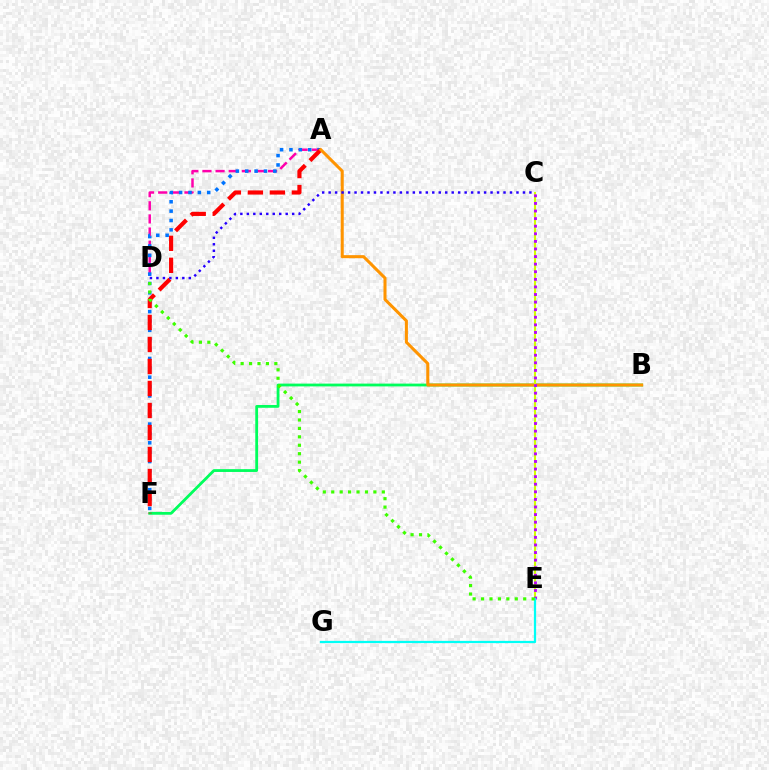{('A', 'D'): [{'color': '#ff00ac', 'line_style': 'dashed', 'thickness': 1.78}], ('A', 'F'): [{'color': '#0074ff', 'line_style': 'dotted', 'thickness': 2.55}, {'color': '#ff0000', 'line_style': 'dashed', 'thickness': 2.99}], ('B', 'F'): [{'color': '#00ff5c', 'line_style': 'solid', 'thickness': 2.01}], ('A', 'B'): [{'color': '#ff9400', 'line_style': 'solid', 'thickness': 2.19}], ('C', 'E'): [{'color': '#d1ff00', 'line_style': 'solid', 'thickness': 1.5}, {'color': '#b900ff', 'line_style': 'dotted', 'thickness': 2.06}], ('E', 'G'): [{'color': '#00fff6', 'line_style': 'solid', 'thickness': 1.62}], ('D', 'E'): [{'color': '#3dff00', 'line_style': 'dotted', 'thickness': 2.29}], ('C', 'D'): [{'color': '#2500ff', 'line_style': 'dotted', 'thickness': 1.76}]}